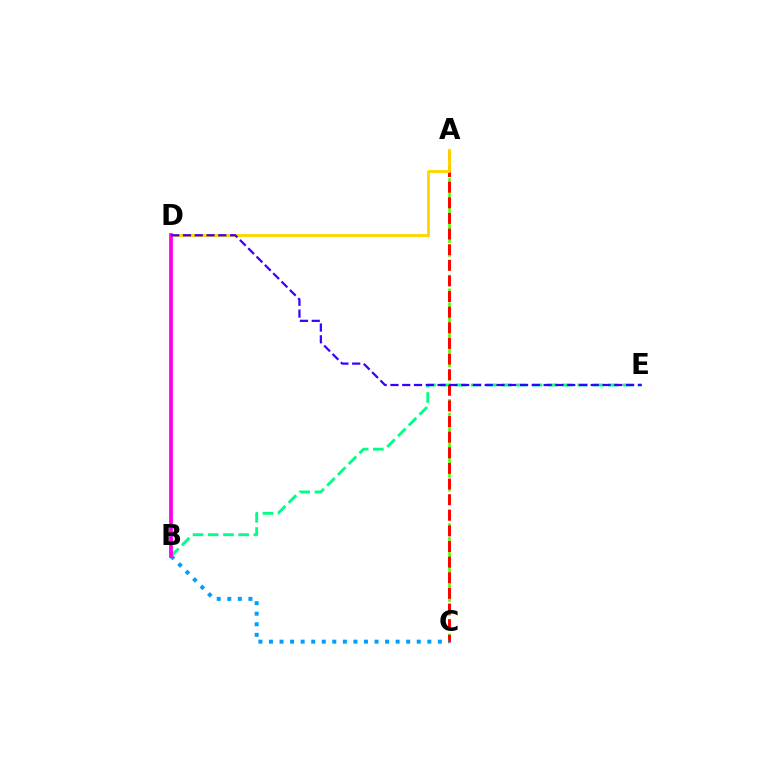{('B', 'E'): [{'color': '#00ff86', 'line_style': 'dashed', 'thickness': 2.07}], ('A', 'C'): [{'color': '#4fff00', 'line_style': 'dashed', 'thickness': 1.88}, {'color': '#ff0000', 'line_style': 'dashed', 'thickness': 2.12}], ('B', 'C'): [{'color': '#009eff', 'line_style': 'dotted', 'thickness': 2.87}], ('A', 'D'): [{'color': '#ffd500', 'line_style': 'solid', 'thickness': 2.05}], ('B', 'D'): [{'color': '#ff00ed', 'line_style': 'solid', 'thickness': 2.73}], ('D', 'E'): [{'color': '#3700ff', 'line_style': 'dashed', 'thickness': 1.6}]}